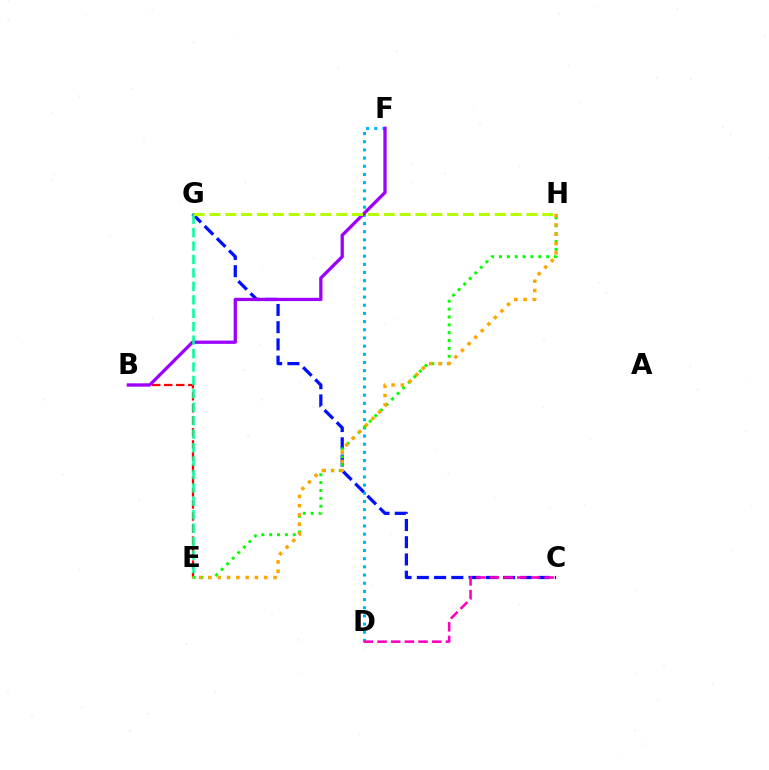{('D', 'F'): [{'color': '#00b5ff', 'line_style': 'dotted', 'thickness': 2.22}], ('C', 'G'): [{'color': '#0010ff', 'line_style': 'dashed', 'thickness': 2.34}], ('C', 'D'): [{'color': '#ff00bd', 'line_style': 'dashed', 'thickness': 1.86}], ('B', 'E'): [{'color': '#ff0000', 'line_style': 'dashed', 'thickness': 1.63}], ('B', 'F'): [{'color': '#9b00ff', 'line_style': 'solid', 'thickness': 2.36}], ('E', 'H'): [{'color': '#08ff00', 'line_style': 'dotted', 'thickness': 2.14}, {'color': '#ffa500', 'line_style': 'dotted', 'thickness': 2.53}], ('E', 'G'): [{'color': '#00ff9d', 'line_style': 'dashed', 'thickness': 1.83}], ('G', 'H'): [{'color': '#b3ff00', 'line_style': 'dashed', 'thickness': 2.15}]}